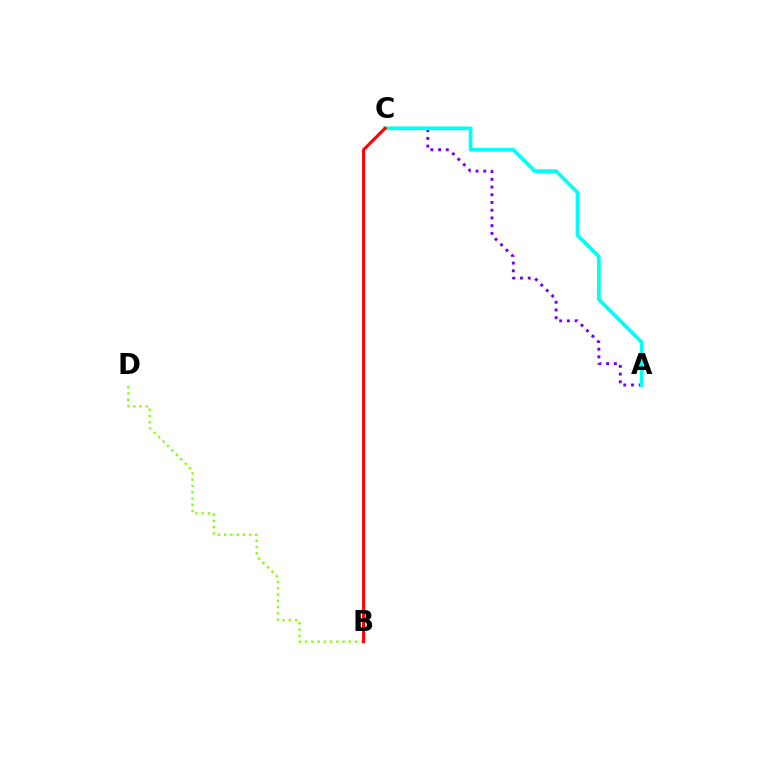{('A', 'C'): [{'color': '#7200ff', 'line_style': 'dotted', 'thickness': 2.1}, {'color': '#00fff6', 'line_style': 'solid', 'thickness': 2.68}], ('B', 'D'): [{'color': '#84ff00', 'line_style': 'dotted', 'thickness': 1.7}], ('B', 'C'): [{'color': '#ff0000', 'line_style': 'solid', 'thickness': 2.22}]}